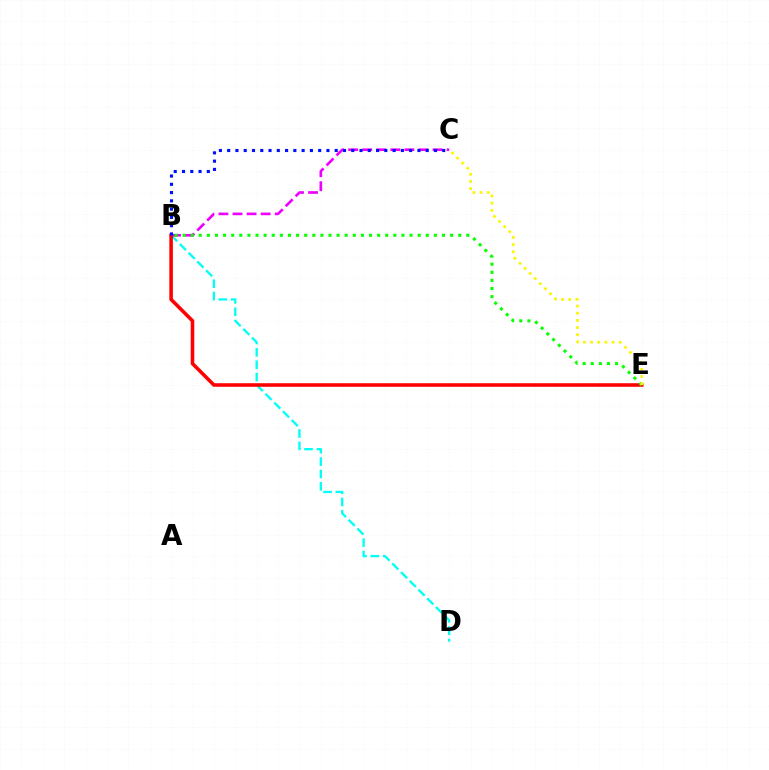{('B', 'D'): [{'color': '#00fff6', 'line_style': 'dashed', 'thickness': 1.68}], ('B', 'C'): [{'color': '#ee00ff', 'line_style': 'dashed', 'thickness': 1.91}, {'color': '#0010ff', 'line_style': 'dotted', 'thickness': 2.25}], ('B', 'E'): [{'color': '#ff0000', 'line_style': 'solid', 'thickness': 2.56}, {'color': '#08ff00', 'line_style': 'dotted', 'thickness': 2.2}], ('C', 'E'): [{'color': '#fcf500', 'line_style': 'dotted', 'thickness': 1.95}]}